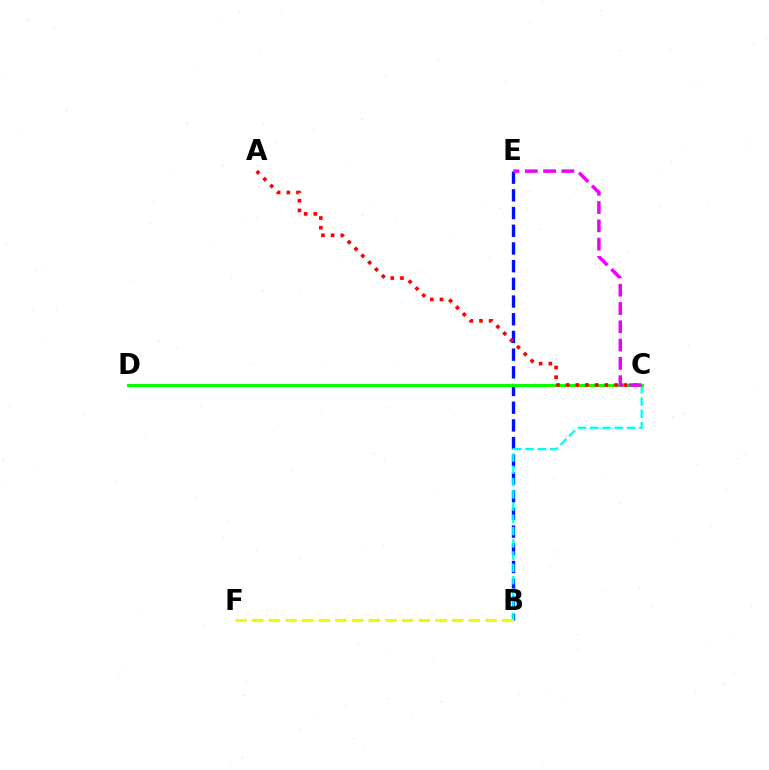{('B', 'E'): [{'color': '#0010ff', 'line_style': 'dashed', 'thickness': 2.4}], ('B', 'C'): [{'color': '#00fff6', 'line_style': 'dashed', 'thickness': 1.67}], ('B', 'F'): [{'color': '#fcf500', 'line_style': 'dashed', 'thickness': 2.26}], ('C', 'D'): [{'color': '#08ff00', 'line_style': 'solid', 'thickness': 2.21}], ('A', 'C'): [{'color': '#ff0000', 'line_style': 'dotted', 'thickness': 2.63}], ('C', 'E'): [{'color': '#ee00ff', 'line_style': 'dashed', 'thickness': 2.49}]}